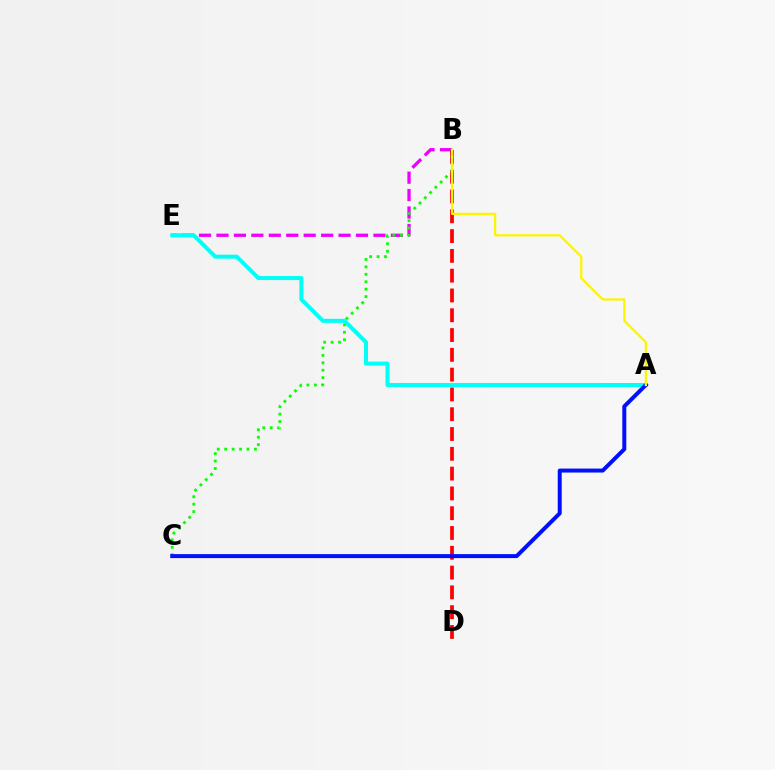{('B', 'E'): [{'color': '#ee00ff', 'line_style': 'dashed', 'thickness': 2.37}], ('B', 'D'): [{'color': '#ff0000', 'line_style': 'dashed', 'thickness': 2.69}], ('B', 'C'): [{'color': '#08ff00', 'line_style': 'dotted', 'thickness': 2.02}], ('A', 'E'): [{'color': '#00fff6', 'line_style': 'solid', 'thickness': 2.89}], ('A', 'C'): [{'color': '#0010ff', 'line_style': 'solid', 'thickness': 2.87}], ('A', 'B'): [{'color': '#fcf500', 'line_style': 'solid', 'thickness': 1.61}]}